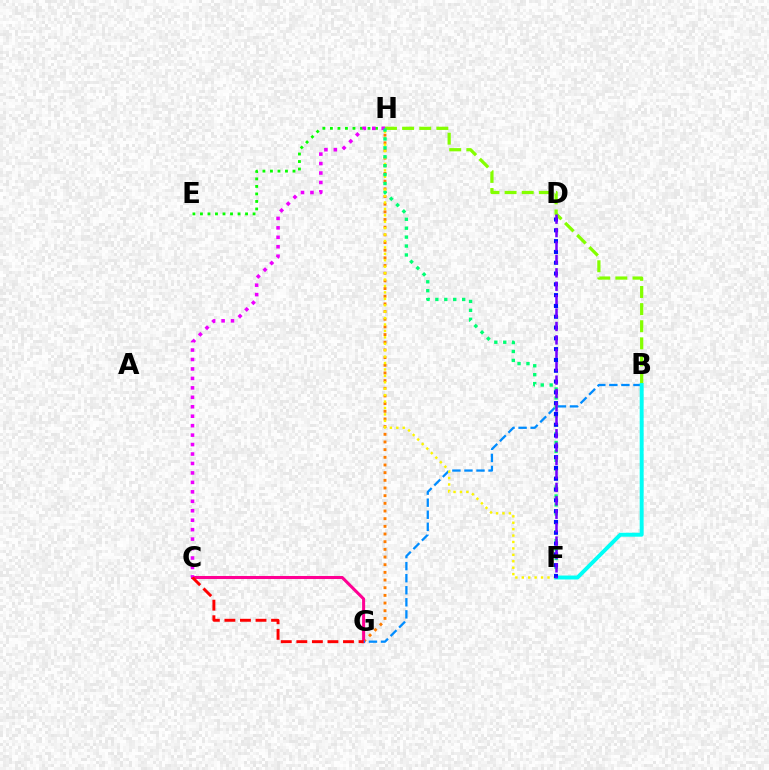{('E', 'H'): [{'color': '#08ff00', 'line_style': 'dotted', 'thickness': 2.04}], ('G', 'H'): [{'color': '#ff7c00', 'line_style': 'dotted', 'thickness': 2.08}], ('C', 'G'): [{'color': '#ff0094', 'line_style': 'solid', 'thickness': 2.19}, {'color': '#ff0000', 'line_style': 'dashed', 'thickness': 2.11}], ('B', 'G'): [{'color': '#008cff', 'line_style': 'dashed', 'thickness': 1.64}], ('B', 'H'): [{'color': '#84ff00', 'line_style': 'dashed', 'thickness': 2.33}], ('F', 'H'): [{'color': '#fcf500', 'line_style': 'dotted', 'thickness': 1.74}, {'color': '#00ff74', 'line_style': 'dotted', 'thickness': 2.42}], ('C', 'H'): [{'color': '#ee00ff', 'line_style': 'dotted', 'thickness': 2.57}], ('B', 'F'): [{'color': '#00fff6', 'line_style': 'solid', 'thickness': 2.83}], ('D', 'F'): [{'color': '#0010ff', 'line_style': 'dotted', 'thickness': 2.93}, {'color': '#7200ff', 'line_style': 'dashed', 'thickness': 1.82}]}